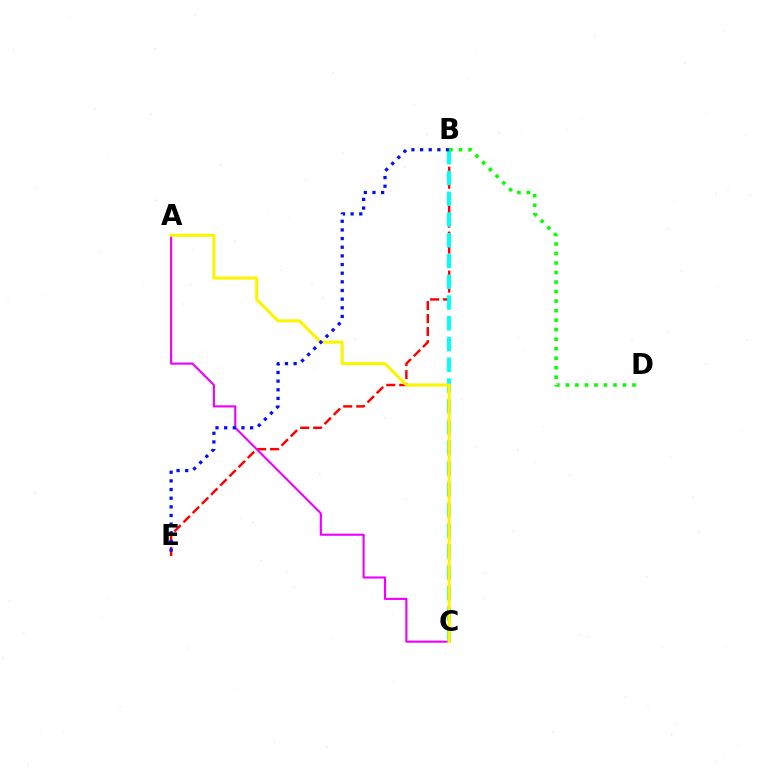{('B', 'E'): [{'color': '#ff0000', 'line_style': 'dashed', 'thickness': 1.76}, {'color': '#0010ff', 'line_style': 'dotted', 'thickness': 2.35}], ('A', 'C'): [{'color': '#ee00ff', 'line_style': 'solid', 'thickness': 1.52}, {'color': '#fcf500', 'line_style': 'solid', 'thickness': 2.2}], ('B', 'C'): [{'color': '#00fff6', 'line_style': 'dashed', 'thickness': 2.82}], ('B', 'D'): [{'color': '#08ff00', 'line_style': 'dotted', 'thickness': 2.59}]}